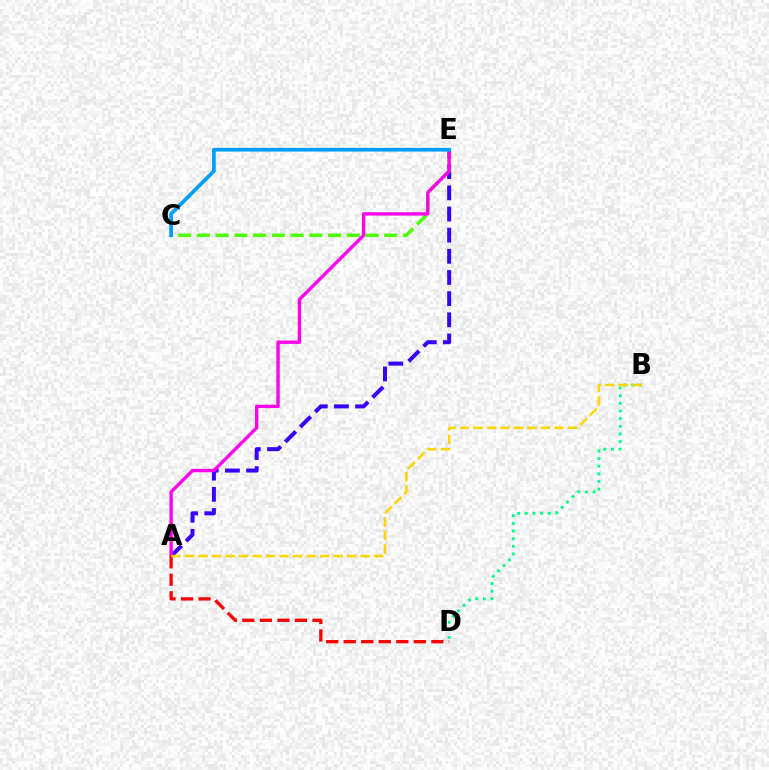{('A', 'E'): [{'color': '#3700ff', 'line_style': 'dashed', 'thickness': 2.87}, {'color': '#ff00ed', 'line_style': 'solid', 'thickness': 2.42}], ('C', 'E'): [{'color': '#4fff00', 'line_style': 'dashed', 'thickness': 2.54}, {'color': '#009eff', 'line_style': 'solid', 'thickness': 2.66}], ('B', 'D'): [{'color': '#00ff86', 'line_style': 'dotted', 'thickness': 2.08}], ('A', 'D'): [{'color': '#ff0000', 'line_style': 'dashed', 'thickness': 2.38}], ('A', 'B'): [{'color': '#ffd500', 'line_style': 'dashed', 'thickness': 1.84}]}